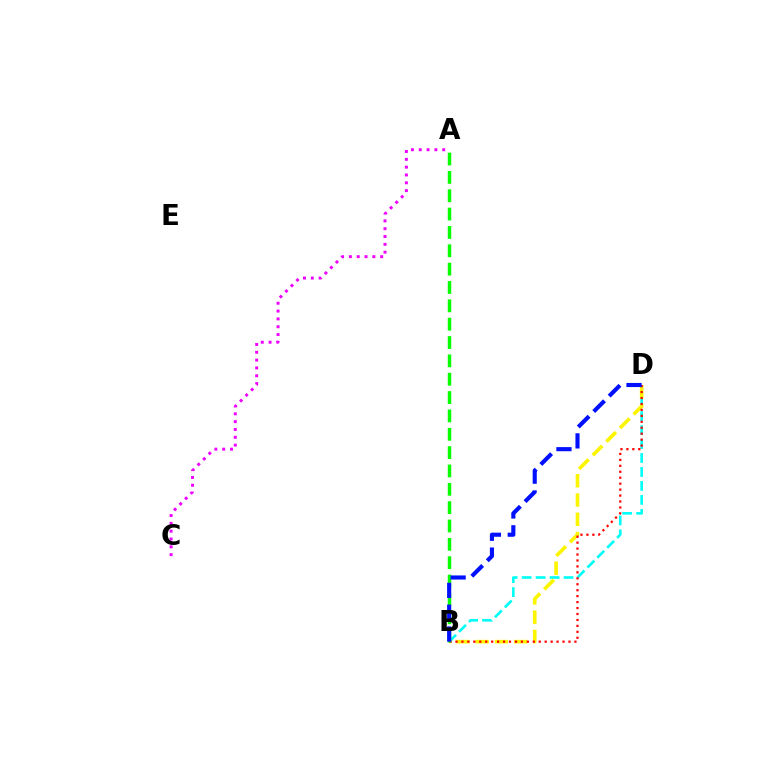{('B', 'D'): [{'color': '#00fff6', 'line_style': 'dashed', 'thickness': 1.9}, {'color': '#fcf500', 'line_style': 'dashed', 'thickness': 2.62}, {'color': '#ff0000', 'line_style': 'dotted', 'thickness': 1.62}, {'color': '#0010ff', 'line_style': 'dashed', 'thickness': 2.97}], ('A', 'C'): [{'color': '#ee00ff', 'line_style': 'dotted', 'thickness': 2.13}], ('A', 'B'): [{'color': '#08ff00', 'line_style': 'dashed', 'thickness': 2.49}]}